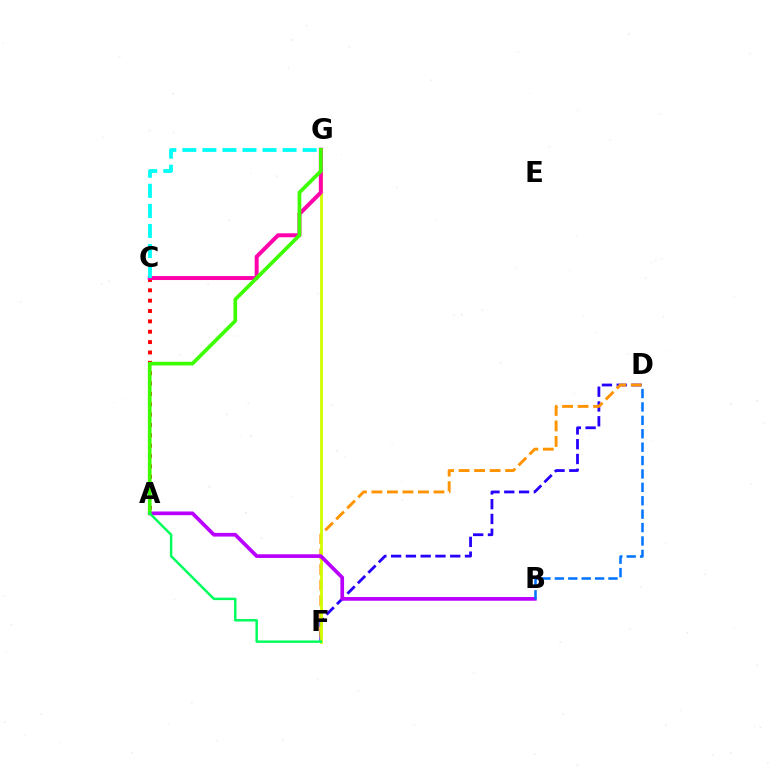{('D', 'F'): [{'color': '#2500ff', 'line_style': 'dashed', 'thickness': 2.01}, {'color': '#ff9400', 'line_style': 'dashed', 'thickness': 2.11}], ('A', 'C'): [{'color': '#ff0000', 'line_style': 'dotted', 'thickness': 2.81}], ('F', 'G'): [{'color': '#d1ff00', 'line_style': 'solid', 'thickness': 2.01}], ('A', 'B'): [{'color': '#b900ff', 'line_style': 'solid', 'thickness': 2.66}], ('C', 'G'): [{'color': '#ff00ac', 'line_style': 'solid', 'thickness': 2.85}, {'color': '#00fff6', 'line_style': 'dashed', 'thickness': 2.72}], ('B', 'D'): [{'color': '#0074ff', 'line_style': 'dashed', 'thickness': 1.82}], ('A', 'G'): [{'color': '#3dff00', 'line_style': 'solid', 'thickness': 2.65}], ('A', 'F'): [{'color': '#00ff5c', 'line_style': 'solid', 'thickness': 1.76}]}